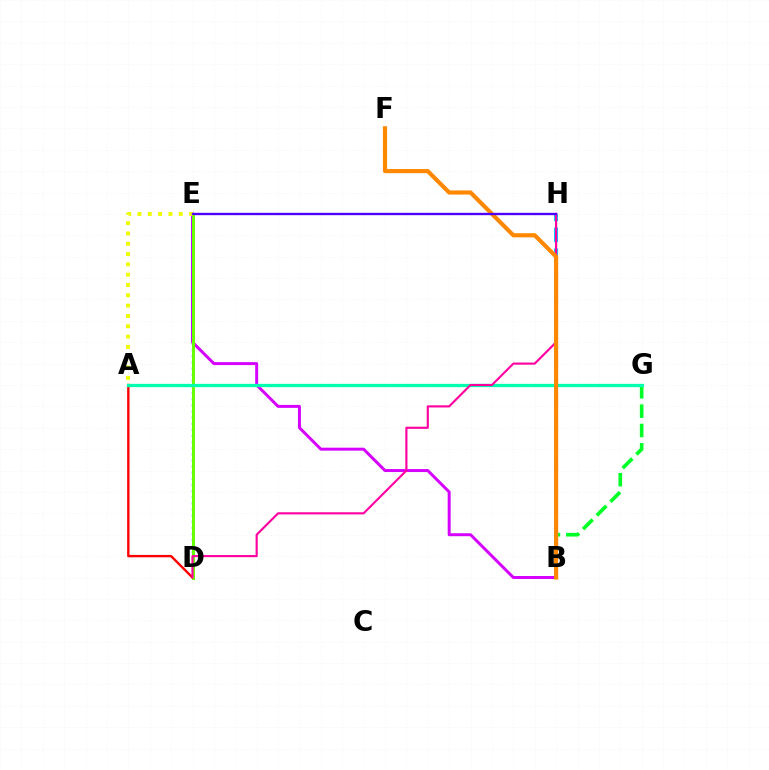{('B', 'E'): [{'color': '#d600ff', 'line_style': 'solid', 'thickness': 2.14}], ('D', 'E'): [{'color': '#003fff', 'line_style': 'dotted', 'thickness': 1.66}, {'color': '#66ff00', 'line_style': 'solid', 'thickness': 2.13}], ('B', 'G'): [{'color': '#00ff27', 'line_style': 'dashed', 'thickness': 2.63}], ('A', 'D'): [{'color': '#ff0000', 'line_style': 'solid', 'thickness': 1.72}], ('B', 'H'): [{'color': '#00c7ff', 'line_style': 'dashed', 'thickness': 2.85}], ('A', 'G'): [{'color': '#00ffaf', 'line_style': 'solid', 'thickness': 2.37}], ('D', 'H'): [{'color': '#ff00a0', 'line_style': 'solid', 'thickness': 1.54}], ('B', 'F'): [{'color': '#ff8800', 'line_style': 'solid', 'thickness': 2.99}], ('A', 'E'): [{'color': '#eeff00', 'line_style': 'dotted', 'thickness': 2.8}], ('E', 'H'): [{'color': '#4f00ff', 'line_style': 'solid', 'thickness': 1.69}]}